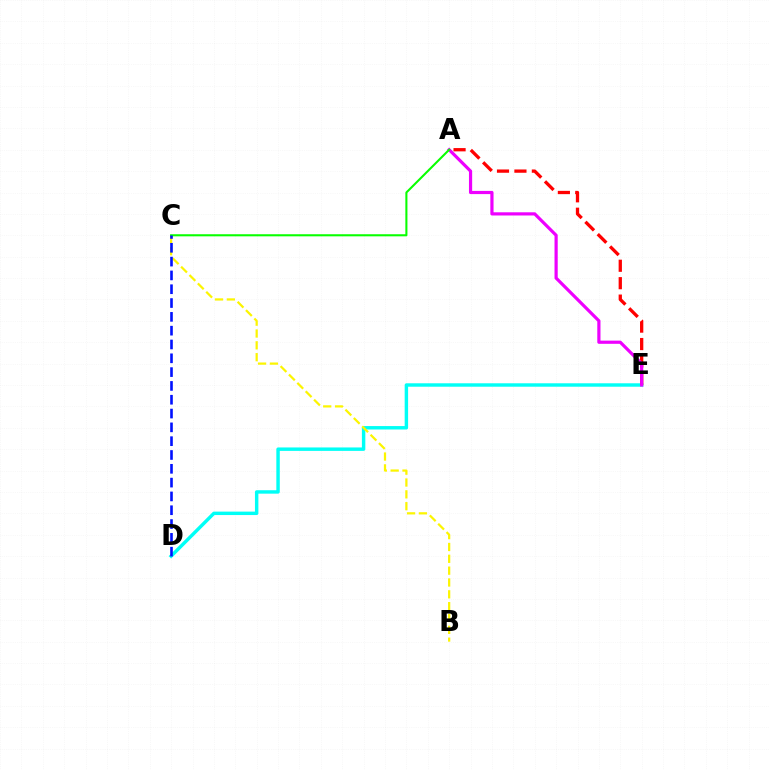{('D', 'E'): [{'color': '#00fff6', 'line_style': 'solid', 'thickness': 2.47}], ('A', 'E'): [{'color': '#ff0000', 'line_style': 'dashed', 'thickness': 2.37}, {'color': '#ee00ff', 'line_style': 'solid', 'thickness': 2.3}], ('B', 'C'): [{'color': '#fcf500', 'line_style': 'dashed', 'thickness': 1.61}], ('A', 'C'): [{'color': '#08ff00', 'line_style': 'solid', 'thickness': 1.5}], ('C', 'D'): [{'color': '#0010ff', 'line_style': 'dashed', 'thickness': 1.88}]}